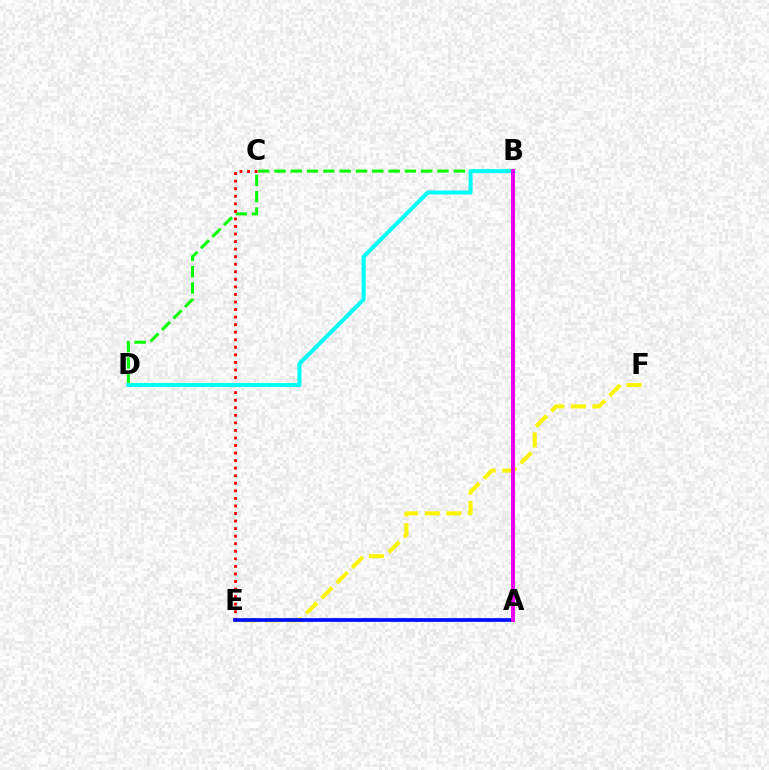{('B', 'D'): [{'color': '#08ff00', 'line_style': 'dashed', 'thickness': 2.21}, {'color': '#00fff6', 'line_style': 'solid', 'thickness': 2.89}], ('E', 'F'): [{'color': '#fcf500', 'line_style': 'dashed', 'thickness': 2.93}], ('C', 'E'): [{'color': '#ff0000', 'line_style': 'dotted', 'thickness': 2.05}], ('A', 'E'): [{'color': '#0010ff', 'line_style': 'solid', 'thickness': 2.7}], ('A', 'B'): [{'color': '#ee00ff', 'line_style': 'solid', 'thickness': 2.89}]}